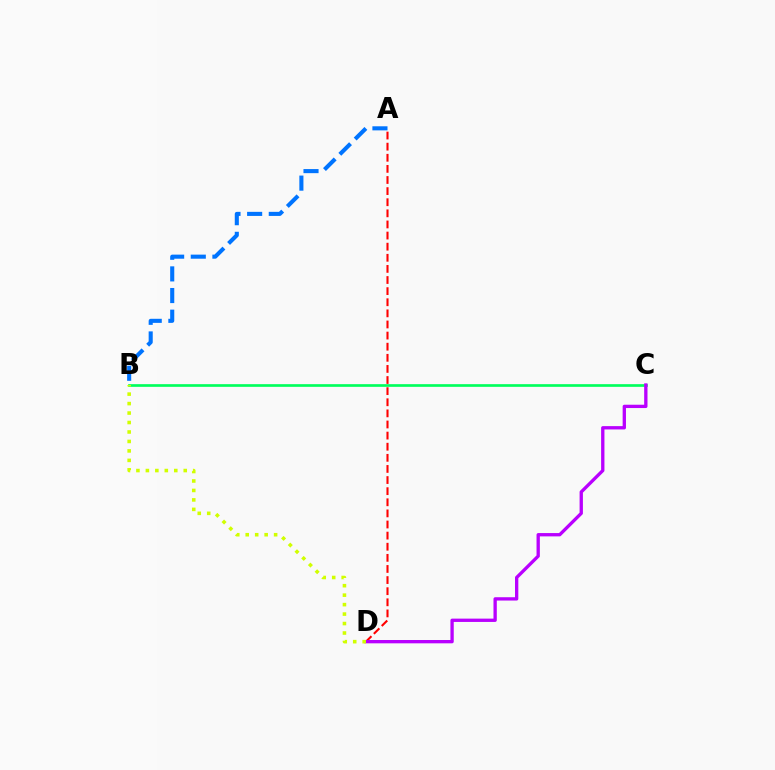{('A', 'D'): [{'color': '#ff0000', 'line_style': 'dashed', 'thickness': 1.51}], ('A', 'B'): [{'color': '#0074ff', 'line_style': 'dashed', 'thickness': 2.94}], ('B', 'C'): [{'color': '#00ff5c', 'line_style': 'solid', 'thickness': 1.92}], ('C', 'D'): [{'color': '#b900ff', 'line_style': 'solid', 'thickness': 2.39}], ('B', 'D'): [{'color': '#d1ff00', 'line_style': 'dotted', 'thickness': 2.57}]}